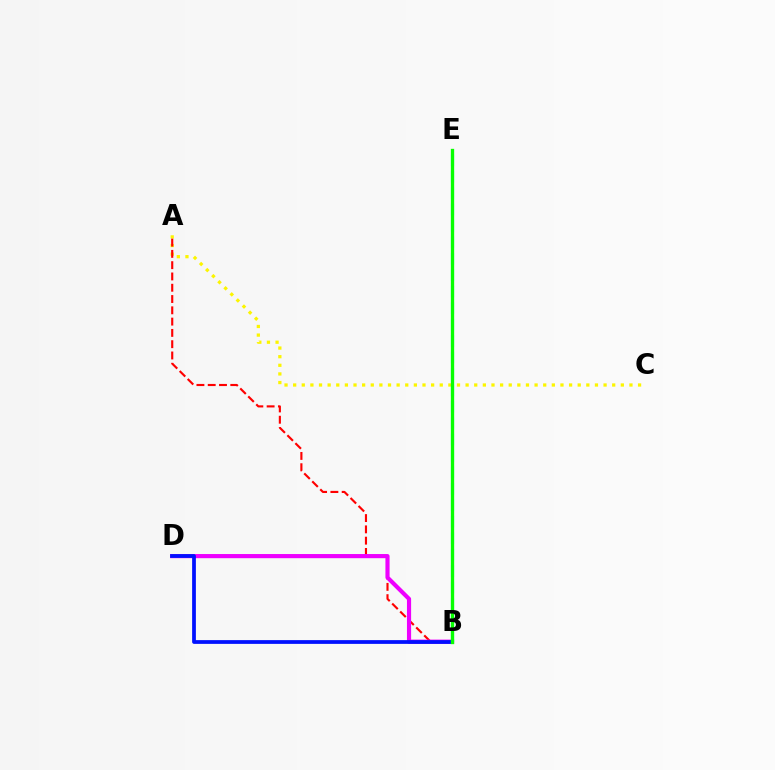{('A', 'C'): [{'color': '#fcf500', 'line_style': 'dotted', 'thickness': 2.34}], ('A', 'B'): [{'color': '#ff0000', 'line_style': 'dashed', 'thickness': 1.53}], ('B', 'D'): [{'color': '#ee00ff', 'line_style': 'solid', 'thickness': 2.99}, {'color': '#0010ff', 'line_style': 'solid', 'thickness': 2.7}], ('B', 'E'): [{'color': '#00fff6', 'line_style': 'dashed', 'thickness': 2.23}, {'color': '#08ff00', 'line_style': 'solid', 'thickness': 2.39}]}